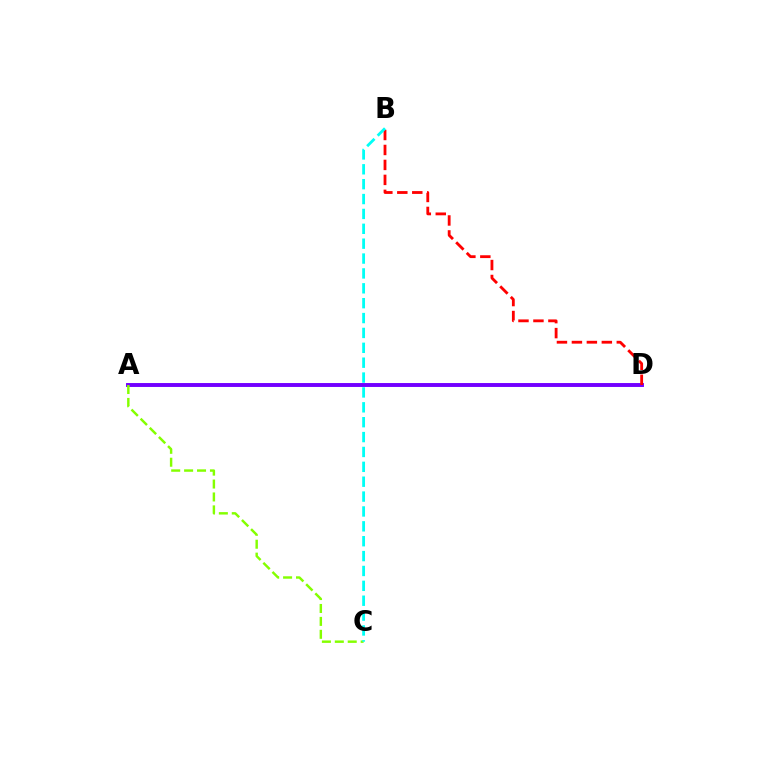{('A', 'D'): [{'color': '#7200ff', 'line_style': 'solid', 'thickness': 2.82}], ('B', 'D'): [{'color': '#ff0000', 'line_style': 'dashed', 'thickness': 2.03}], ('A', 'C'): [{'color': '#84ff00', 'line_style': 'dashed', 'thickness': 1.76}], ('B', 'C'): [{'color': '#00fff6', 'line_style': 'dashed', 'thickness': 2.02}]}